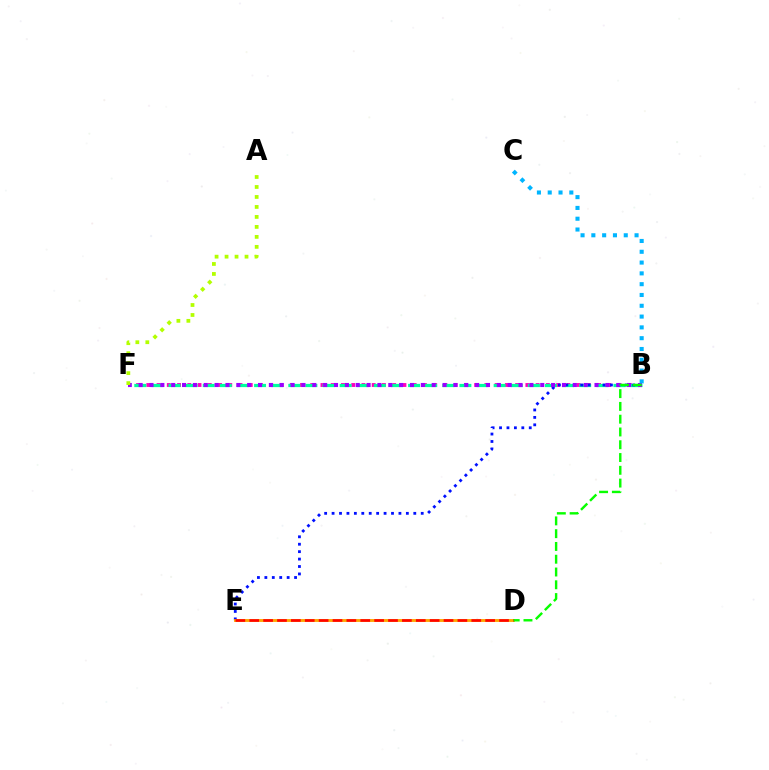{('B', 'F'): [{'color': '#ff00bd', 'line_style': 'dotted', 'thickness': 2.78}, {'color': '#00ff9d', 'line_style': 'dashed', 'thickness': 2.32}, {'color': '#9b00ff', 'line_style': 'dotted', 'thickness': 2.95}], ('B', 'E'): [{'color': '#0010ff', 'line_style': 'dotted', 'thickness': 2.02}], ('B', 'C'): [{'color': '#00b5ff', 'line_style': 'dotted', 'thickness': 2.93}], ('D', 'E'): [{'color': '#ffa500', 'line_style': 'solid', 'thickness': 2.06}, {'color': '#ff0000', 'line_style': 'dashed', 'thickness': 1.89}], ('B', 'D'): [{'color': '#08ff00', 'line_style': 'dashed', 'thickness': 1.74}], ('A', 'F'): [{'color': '#b3ff00', 'line_style': 'dotted', 'thickness': 2.71}]}